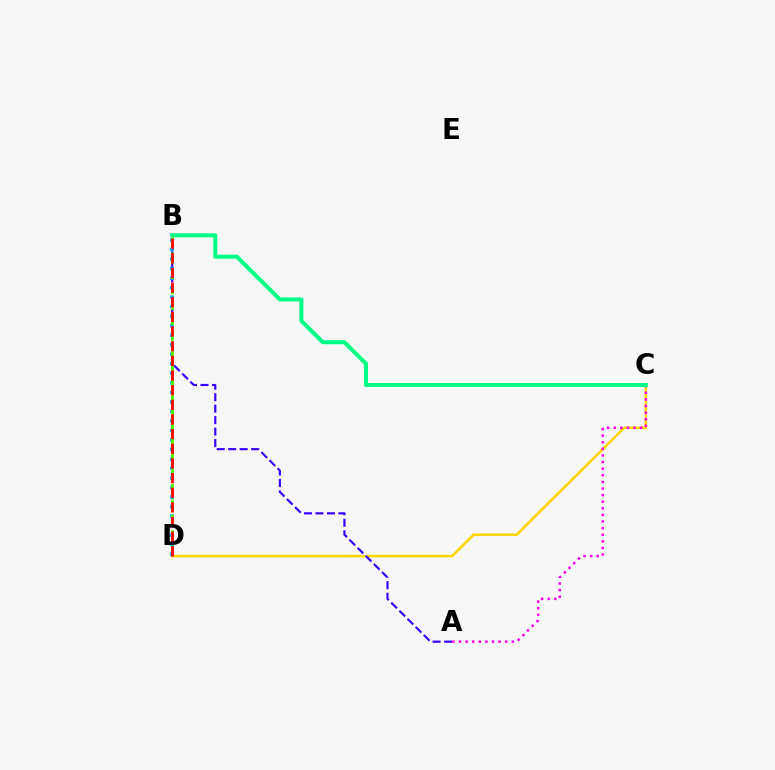{('C', 'D'): [{'color': '#ffd500', 'line_style': 'solid', 'thickness': 1.87}], ('A', 'B'): [{'color': '#3700ff', 'line_style': 'dashed', 'thickness': 1.56}], ('A', 'C'): [{'color': '#ff00ed', 'line_style': 'dotted', 'thickness': 1.79}], ('B', 'D'): [{'color': '#009eff', 'line_style': 'dotted', 'thickness': 2.59}, {'color': '#4fff00', 'line_style': 'dashed', 'thickness': 2.1}, {'color': '#ff0000', 'line_style': 'dashed', 'thickness': 1.99}], ('B', 'C'): [{'color': '#00ff86', 'line_style': 'solid', 'thickness': 2.9}]}